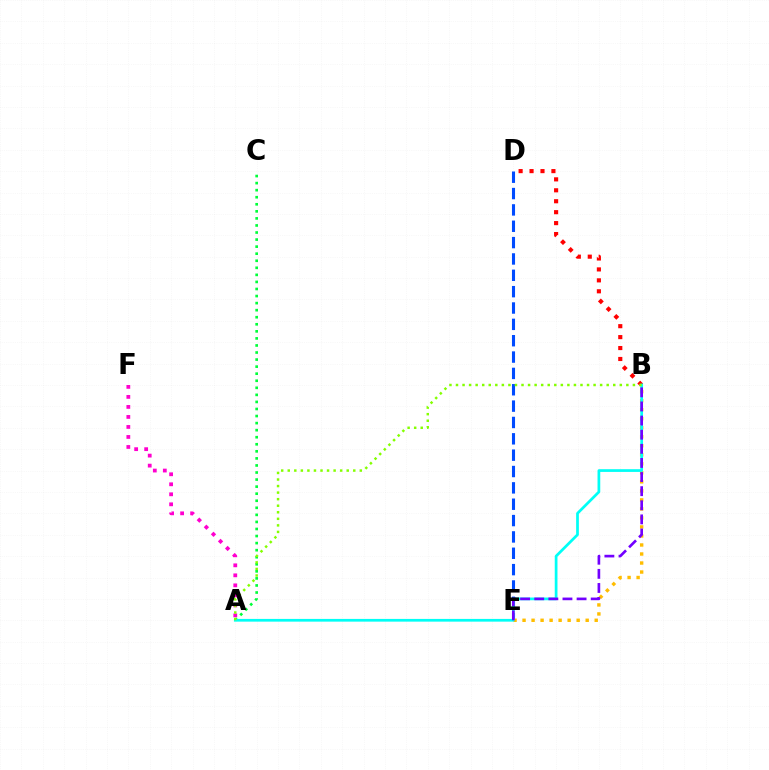{('D', 'E'): [{'color': '#004bff', 'line_style': 'dashed', 'thickness': 2.22}], ('B', 'E'): [{'color': '#ffbd00', 'line_style': 'dotted', 'thickness': 2.45}, {'color': '#7200ff', 'line_style': 'dashed', 'thickness': 1.92}], ('A', 'F'): [{'color': '#ff00cf', 'line_style': 'dotted', 'thickness': 2.72}], ('A', 'C'): [{'color': '#00ff39', 'line_style': 'dotted', 'thickness': 1.92}], ('B', 'D'): [{'color': '#ff0000', 'line_style': 'dotted', 'thickness': 2.97}], ('A', 'B'): [{'color': '#00fff6', 'line_style': 'solid', 'thickness': 1.96}, {'color': '#84ff00', 'line_style': 'dotted', 'thickness': 1.78}]}